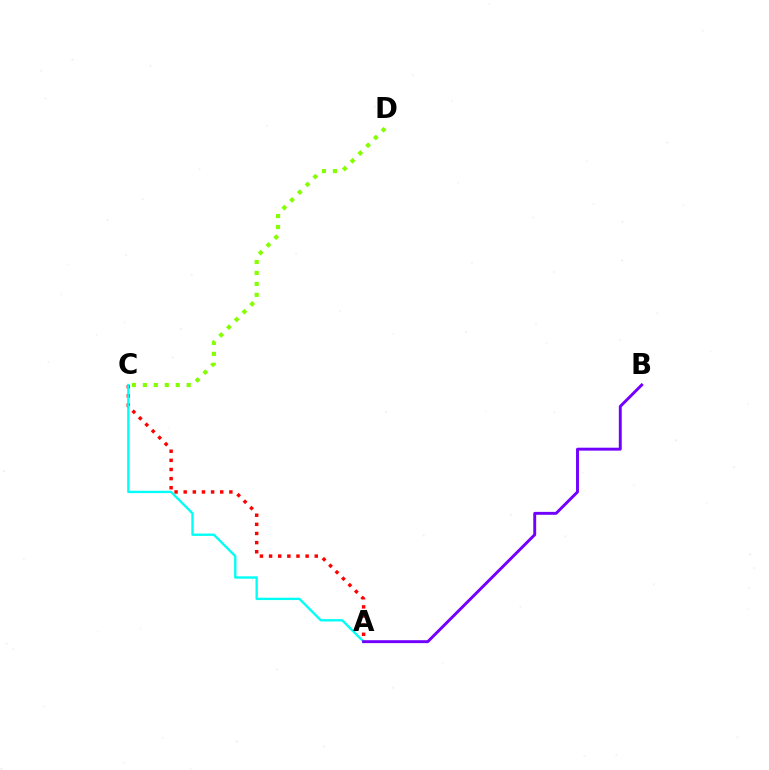{('A', 'C'): [{'color': '#ff0000', 'line_style': 'dotted', 'thickness': 2.48}, {'color': '#00fff6', 'line_style': 'solid', 'thickness': 1.69}], ('C', 'D'): [{'color': '#84ff00', 'line_style': 'dotted', 'thickness': 2.98}], ('A', 'B'): [{'color': '#7200ff', 'line_style': 'solid', 'thickness': 2.1}]}